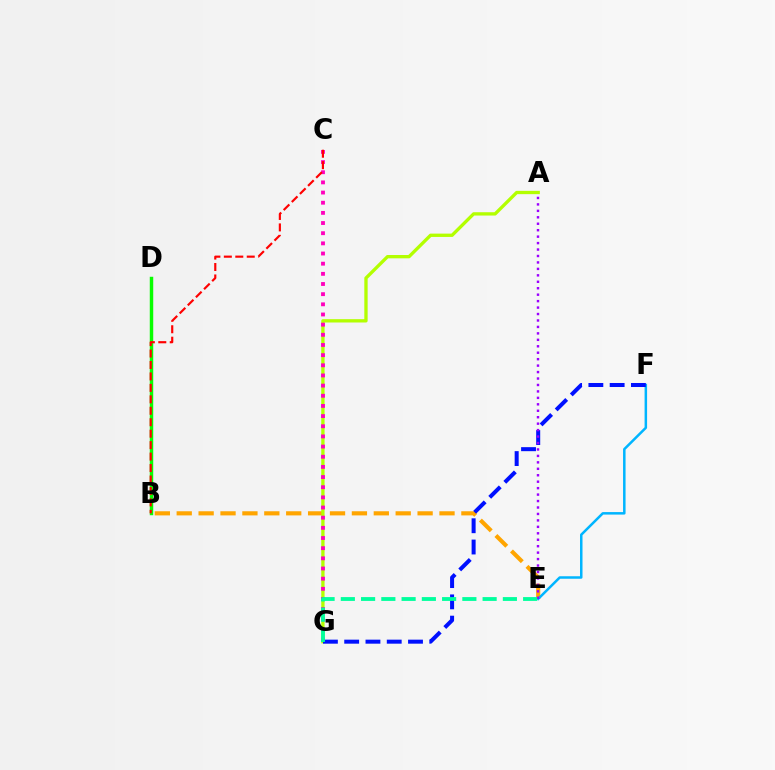{('B', 'D'): [{'color': '#08ff00', 'line_style': 'solid', 'thickness': 2.49}], ('B', 'E'): [{'color': '#ffa500', 'line_style': 'dashed', 'thickness': 2.97}], ('A', 'G'): [{'color': '#b3ff00', 'line_style': 'solid', 'thickness': 2.39}], ('C', 'G'): [{'color': '#ff00bd', 'line_style': 'dotted', 'thickness': 2.76}], ('E', 'F'): [{'color': '#00b5ff', 'line_style': 'solid', 'thickness': 1.8}], ('F', 'G'): [{'color': '#0010ff', 'line_style': 'dashed', 'thickness': 2.89}], ('B', 'C'): [{'color': '#ff0000', 'line_style': 'dashed', 'thickness': 1.56}], ('A', 'E'): [{'color': '#9b00ff', 'line_style': 'dotted', 'thickness': 1.75}], ('E', 'G'): [{'color': '#00ff9d', 'line_style': 'dashed', 'thickness': 2.75}]}